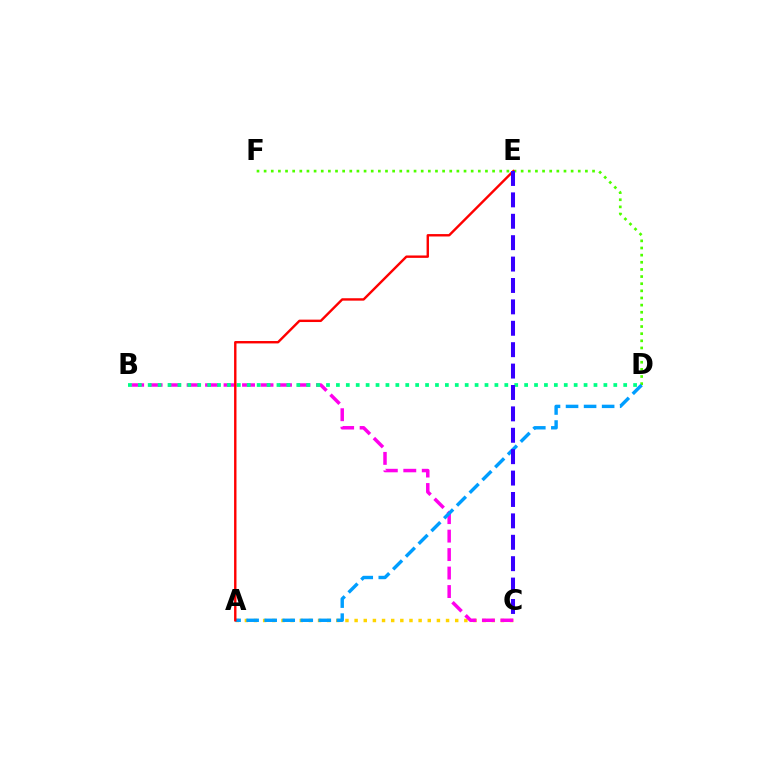{('A', 'C'): [{'color': '#ffd500', 'line_style': 'dotted', 'thickness': 2.48}], ('B', 'C'): [{'color': '#ff00ed', 'line_style': 'dashed', 'thickness': 2.51}], ('D', 'F'): [{'color': '#4fff00', 'line_style': 'dotted', 'thickness': 1.94}], ('B', 'D'): [{'color': '#00ff86', 'line_style': 'dotted', 'thickness': 2.69}], ('A', 'D'): [{'color': '#009eff', 'line_style': 'dashed', 'thickness': 2.45}], ('A', 'E'): [{'color': '#ff0000', 'line_style': 'solid', 'thickness': 1.73}], ('C', 'E'): [{'color': '#3700ff', 'line_style': 'dashed', 'thickness': 2.91}]}